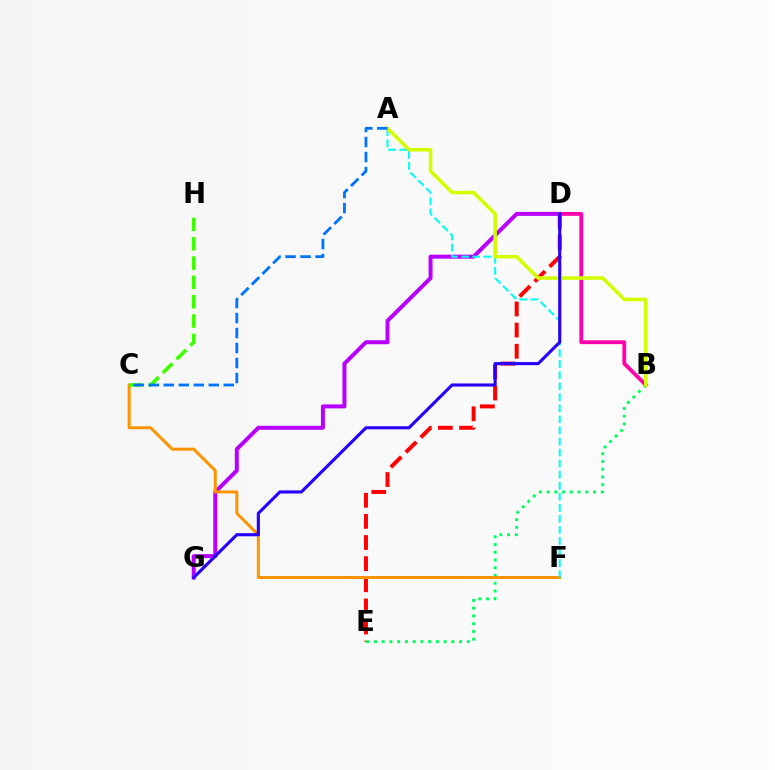{('D', 'E'): [{'color': '#ff0000', 'line_style': 'dashed', 'thickness': 2.87}], ('B', 'E'): [{'color': '#00ff5c', 'line_style': 'dotted', 'thickness': 2.1}], ('D', 'G'): [{'color': '#b900ff', 'line_style': 'solid', 'thickness': 2.88}, {'color': '#2500ff', 'line_style': 'solid', 'thickness': 2.23}], ('B', 'D'): [{'color': '#ff00ac', 'line_style': 'solid', 'thickness': 2.75}], ('C', 'F'): [{'color': '#ff9400', 'line_style': 'solid', 'thickness': 2.15}], ('A', 'F'): [{'color': '#00fff6', 'line_style': 'dashed', 'thickness': 1.5}], ('C', 'H'): [{'color': '#3dff00', 'line_style': 'dashed', 'thickness': 2.63}], ('A', 'B'): [{'color': '#d1ff00', 'line_style': 'solid', 'thickness': 2.58}], ('A', 'C'): [{'color': '#0074ff', 'line_style': 'dashed', 'thickness': 2.04}]}